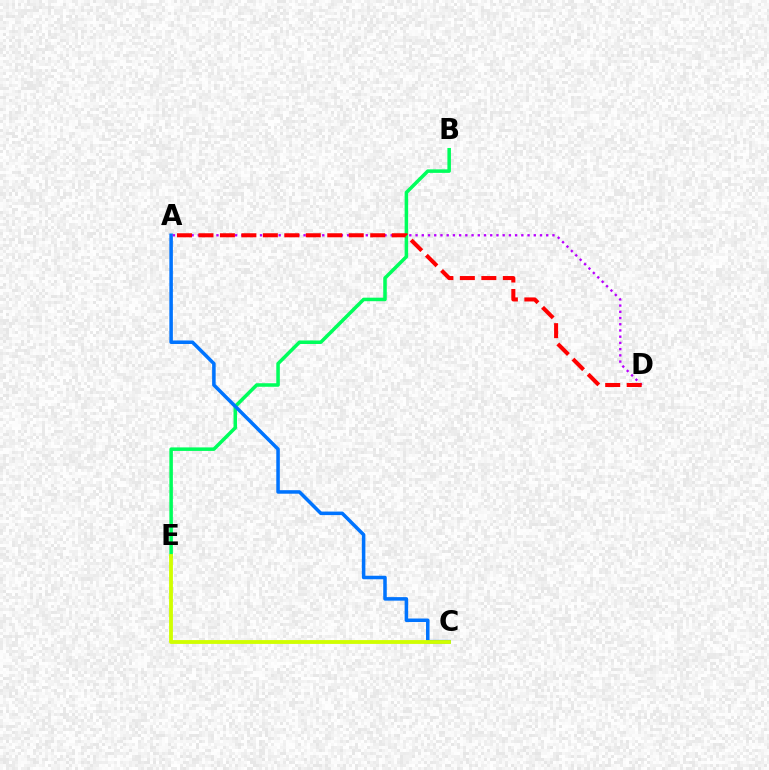{('B', 'E'): [{'color': '#00ff5c', 'line_style': 'solid', 'thickness': 2.54}], ('A', 'C'): [{'color': '#0074ff', 'line_style': 'solid', 'thickness': 2.54}], ('A', 'D'): [{'color': '#b900ff', 'line_style': 'dotted', 'thickness': 1.69}, {'color': '#ff0000', 'line_style': 'dashed', 'thickness': 2.92}], ('C', 'E'): [{'color': '#d1ff00', 'line_style': 'solid', 'thickness': 2.76}]}